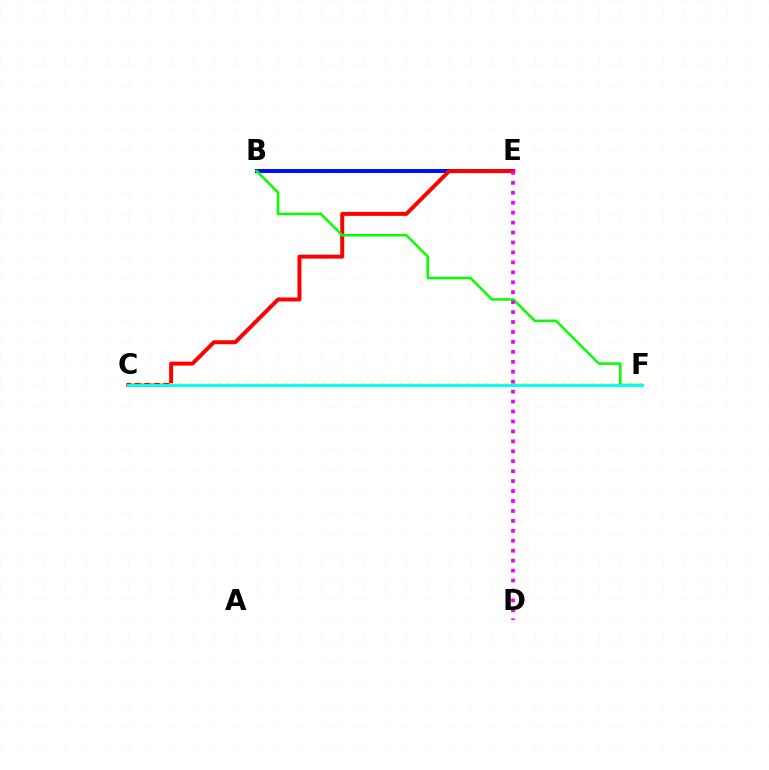{('B', 'E'): [{'color': '#0010ff', 'line_style': 'solid', 'thickness': 2.87}], ('C', 'E'): [{'color': '#ff0000', 'line_style': 'solid', 'thickness': 2.86}], ('C', 'F'): [{'color': '#fcf500', 'line_style': 'dotted', 'thickness': 2.6}, {'color': '#00fff6', 'line_style': 'solid', 'thickness': 2.07}], ('B', 'F'): [{'color': '#08ff00', 'line_style': 'solid', 'thickness': 1.83}], ('D', 'E'): [{'color': '#ee00ff', 'line_style': 'dotted', 'thickness': 2.7}]}